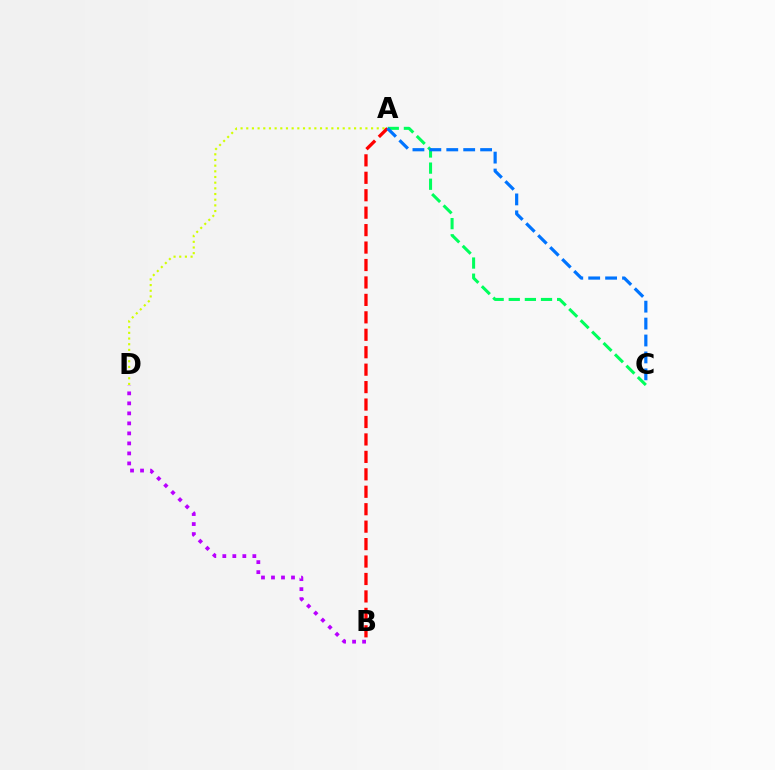{('B', 'D'): [{'color': '#b900ff', 'line_style': 'dotted', 'thickness': 2.72}], ('A', 'C'): [{'color': '#00ff5c', 'line_style': 'dashed', 'thickness': 2.19}, {'color': '#0074ff', 'line_style': 'dashed', 'thickness': 2.3}], ('A', 'D'): [{'color': '#d1ff00', 'line_style': 'dotted', 'thickness': 1.54}], ('A', 'B'): [{'color': '#ff0000', 'line_style': 'dashed', 'thickness': 2.37}]}